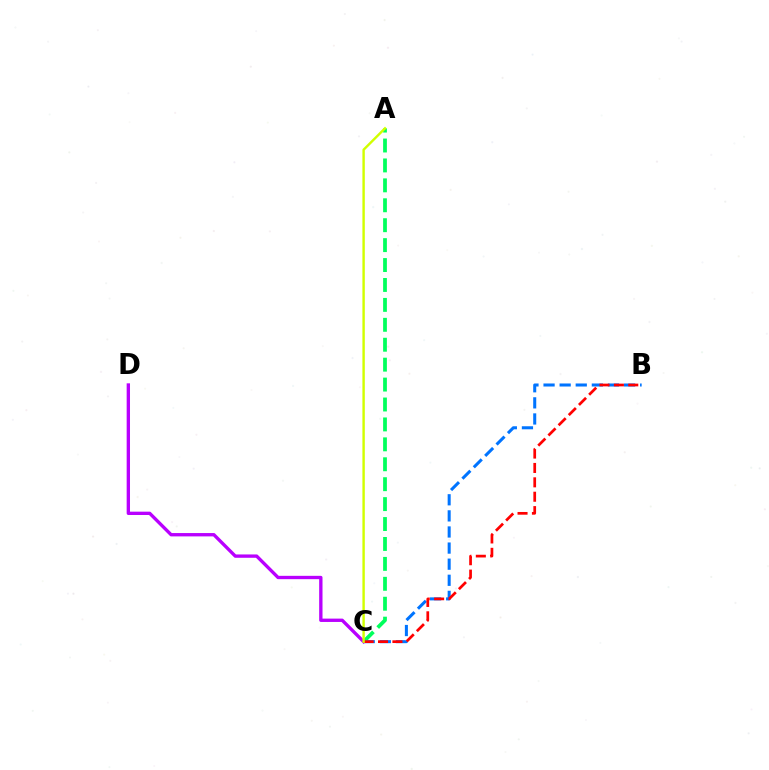{('B', 'C'): [{'color': '#0074ff', 'line_style': 'dashed', 'thickness': 2.19}, {'color': '#ff0000', 'line_style': 'dashed', 'thickness': 1.96}], ('A', 'C'): [{'color': '#00ff5c', 'line_style': 'dashed', 'thickness': 2.71}, {'color': '#d1ff00', 'line_style': 'solid', 'thickness': 1.74}], ('C', 'D'): [{'color': '#b900ff', 'line_style': 'solid', 'thickness': 2.4}]}